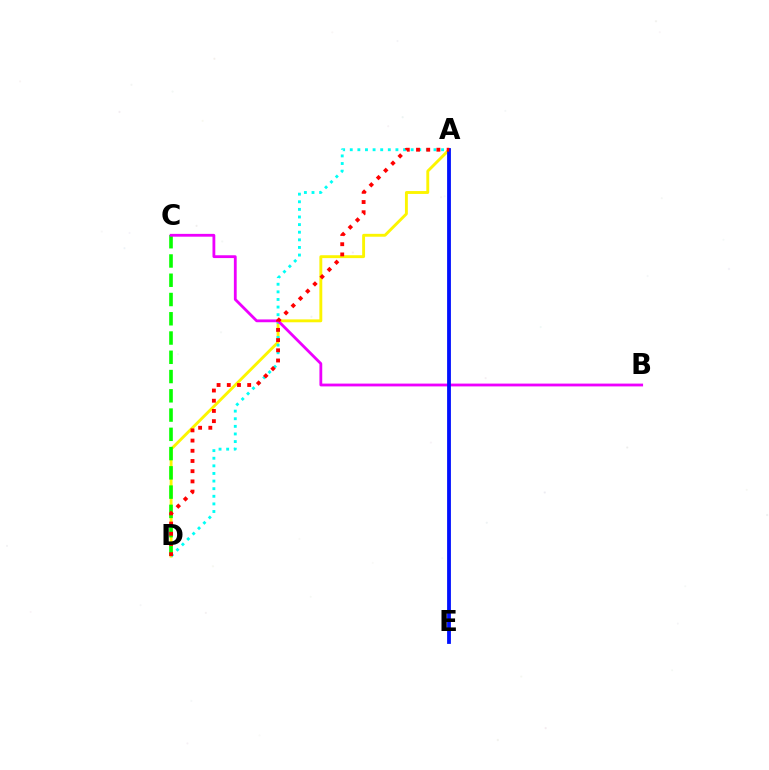{('A', 'D'): [{'color': '#fcf500', 'line_style': 'solid', 'thickness': 2.08}, {'color': '#00fff6', 'line_style': 'dotted', 'thickness': 2.07}, {'color': '#ff0000', 'line_style': 'dotted', 'thickness': 2.77}], ('C', 'D'): [{'color': '#08ff00', 'line_style': 'dashed', 'thickness': 2.62}], ('B', 'C'): [{'color': '#ee00ff', 'line_style': 'solid', 'thickness': 2.02}], ('A', 'E'): [{'color': '#0010ff', 'line_style': 'solid', 'thickness': 2.74}]}